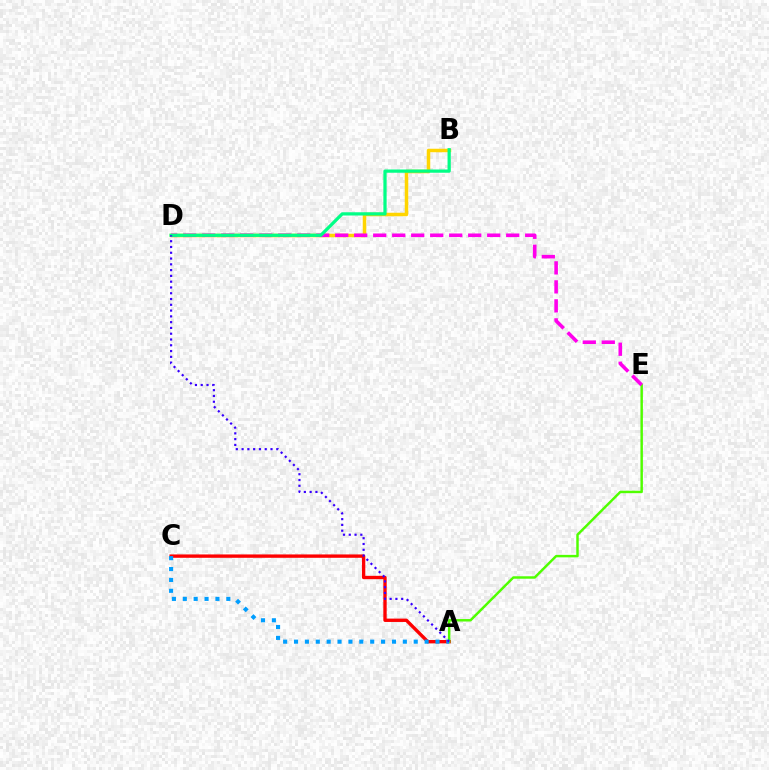{('A', 'C'): [{'color': '#ff0000', 'line_style': 'solid', 'thickness': 2.41}, {'color': '#009eff', 'line_style': 'dotted', 'thickness': 2.96}], ('A', 'E'): [{'color': '#4fff00', 'line_style': 'solid', 'thickness': 1.77}], ('B', 'D'): [{'color': '#ffd500', 'line_style': 'solid', 'thickness': 2.52}, {'color': '#00ff86', 'line_style': 'solid', 'thickness': 2.34}], ('D', 'E'): [{'color': '#ff00ed', 'line_style': 'dashed', 'thickness': 2.58}], ('A', 'D'): [{'color': '#3700ff', 'line_style': 'dotted', 'thickness': 1.57}]}